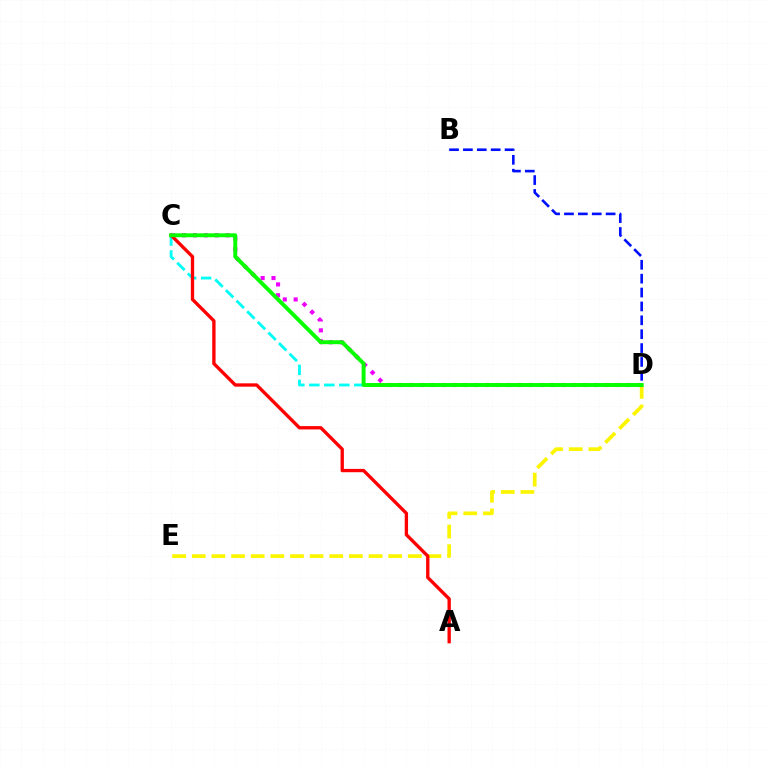{('D', 'E'): [{'color': '#fcf500', 'line_style': 'dashed', 'thickness': 2.67}], ('C', 'D'): [{'color': '#ee00ff', 'line_style': 'dotted', 'thickness': 2.96}, {'color': '#00fff6', 'line_style': 'dashed', 'thickness': 2.04}, {'color': '#08ff00', 'line_style': 'solid', 'thickness': 2.84}], ('B', 'D'): [{'color': '#0010ff', 'line_style': 'dashed', 'thickness': 1.89}], ('A', 'C'): [{'color': '#ff0000', 'line_style': 'solid', 'thickness': 2.4}]}